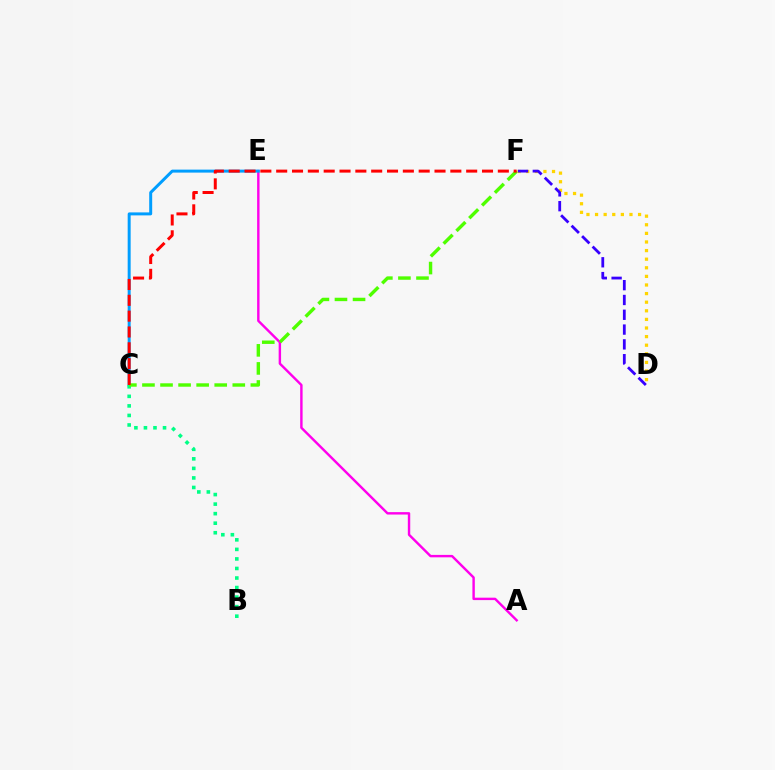{('A', 'E'): [{'color': '#ff00ed', 'line_style': 'solid', 'thickness': 1.74}], ('C', 'E'): [{'color': '#009eff', 'line_style': 'solid', 'thickness': 2.15}], ('B', 'C'): [{'color': '#00ff86', 'line_style': 'dotted', 'thickness': 2.59}], ('C', 'F'): [{'color': '#4fff00', 'line_style': 'dashed', 'thickness': 2.45}, {'color': '#ff0000', 'line_style': 'dashed', 'thickness': 2.15}], ('D', 'F'): [{'color': '#ffd500', 'line_style': 'dotted', 'thickness': 2.34}, {'color': '#3700ff', 'line_style': 'dashed', 'thickness': 2.01}]}